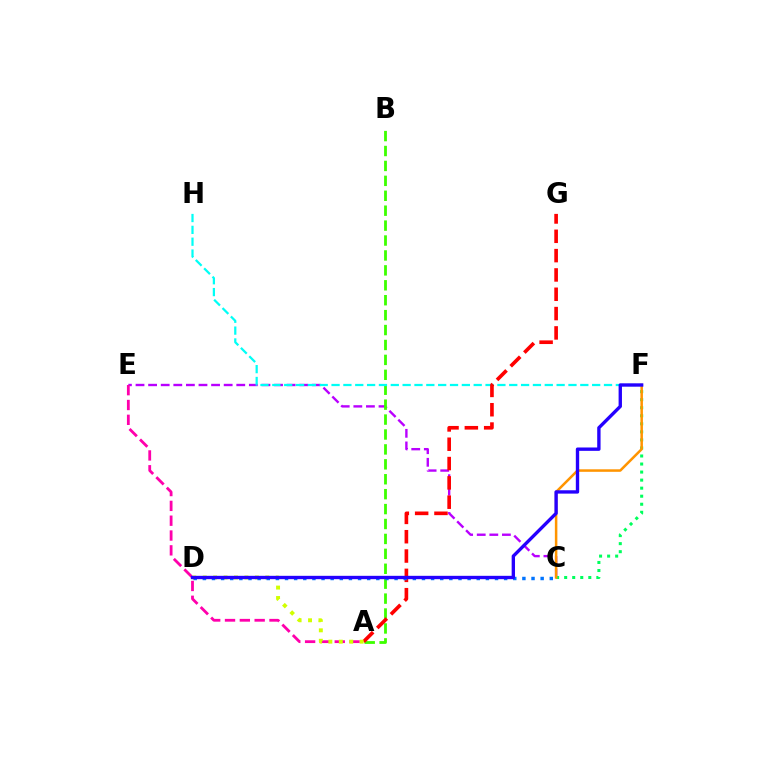{('C', 'E'): [{'color': '#b900ff', 'line_style': 'dashed', 'thickness': 1.71}], ('A', 'B'): [{'color': '#3dff00', 'line_style': 'dashed', 'thickness': 2.03}], ('C', 'F'): [{'color': '#00ff5c', 'line_style': 'dotted', 'thickness': 2.19}, {'color': '#ff9400', 'line_style': 'solid', 'thickness': 1.81}], ('A', 'E'): [{'color': '#ff00ac', 'line_style': 'dashed', 'thickness': 2.01}], ('F', 'H'): [{'color': '#00fff6', 'line_style': 'dashed', 'thickness': 1.61}], ('A', 'G'): [{'color': '#ff0000', 'line_style': 'dashed', 'thickness': 2.62}], ('A', 'D'): [{'color': '#d1ff00', 'line_style': 'dotted', 'thickness': 2.83}], ('C', 'D'): [{'color': '#0074ff', 'line_style': 'dotted', 'thickness': 2.48}], ('D', 'F'): [{'color': '#2500ff', 'line_style': 'solid', 'thickness': 2.42}]}